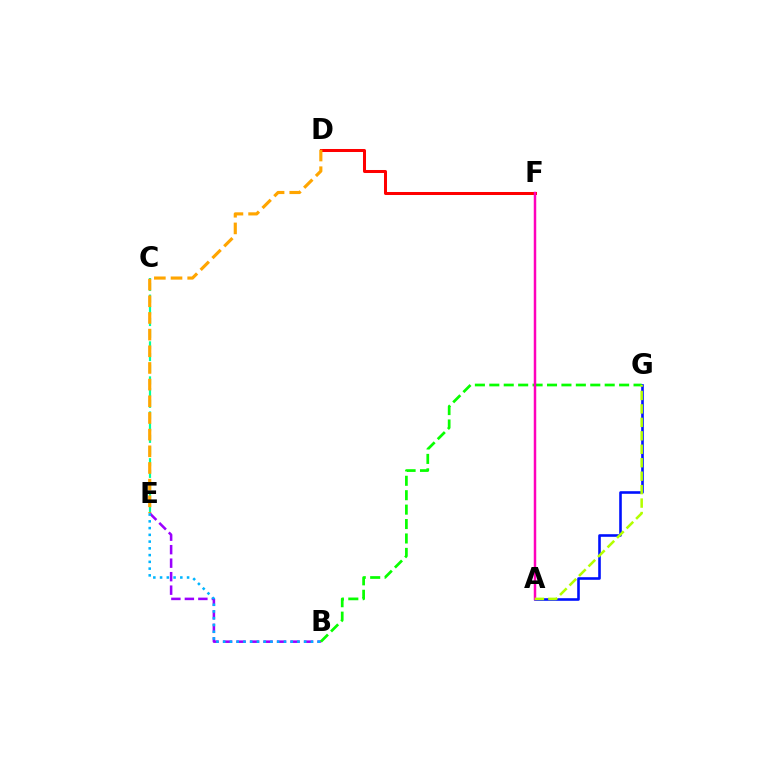{('D', 'F'): [{'color': '#ff0000', 'line_style': 'solid', 'thickness': 2.17}], ('C', 'E'): [{'color': '#00ff9d', 'line_style': 'dashed', 'thickness': 1.59}], ('D', 'E'): [{'color': '#ffa500', 'line_style': 'dashed', 'thickness': 2.26}], ('B', 'E'): [{'color': '#9b00ff', 'line_style': 'dashed', 'thickness': 1.83}, {'color': '#00b5ff', 'line_style': 'dotted', 'thickness': 1.83}], ('A', 'G'): [{'color': '#0010ff', 'line_style': 'solid', 'thickness': 1.88}, {'color': '#b3ff00', 'line_style': 'dashed', 'thickness': 1.83}], ('B', 'G'): [{'color': '#08ff00', 'line_style': 'dashed', 'thickness': 1.96}], ('A', 'F'): [{'color': '#ff00bd', 'line_style': 'solid', 'thickness': 1.79}]}